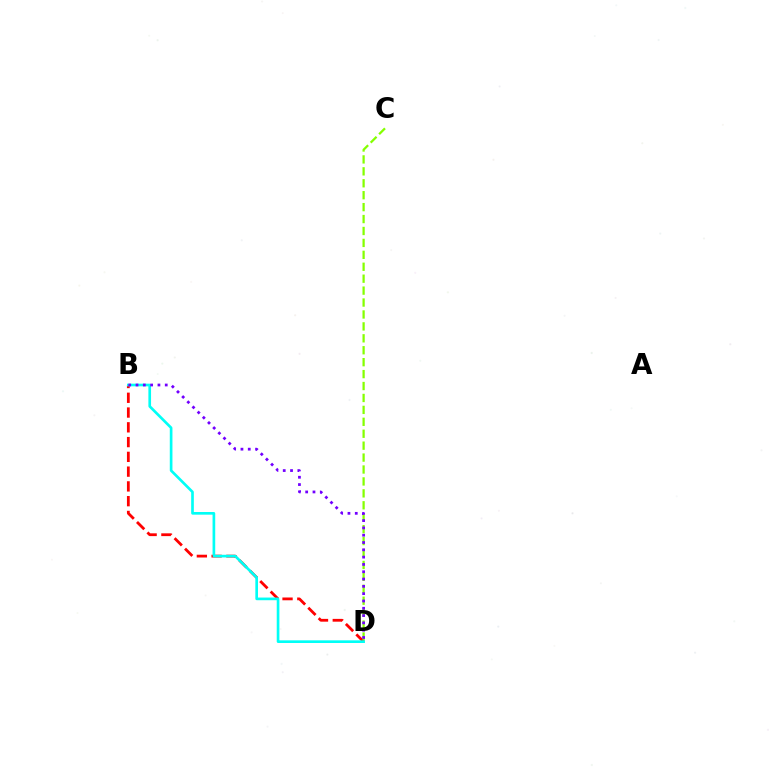{('B', 'D'): [{'color': '#ff0000', 'line_style': 'dashed', 'thickness': 2.01}, {'color': '#00fff6', 'line_style': 'solid', 'thickness': 1.92}, {'color': '#7200ff', 'line_style': 'dotted', 'thickness': 1.98}], ('C', 'D'): [{'color': '#84ff00', 'line_style': 'dashed', 'thickness': 1.62}]}